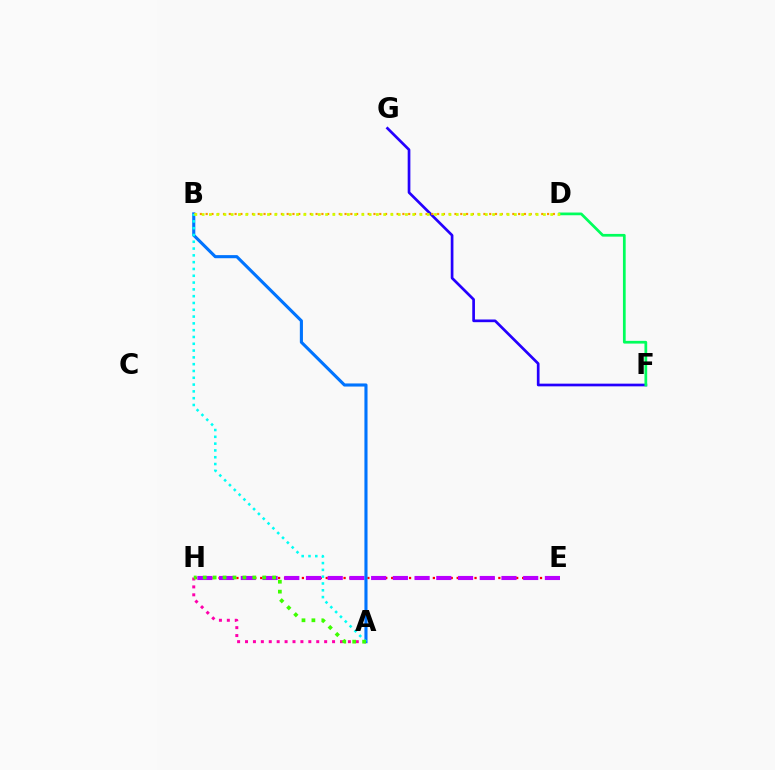{('F', 'G'): [{'color': '#2500ff', 'line_style': 'solid', 'thickness': 1.94}], ('E', 'H'): [{'color': '#ff0000', 'line_style': 'dotted', 'thickness': 1.62}, {'color': '#b900ff', 'line_style': 'dashed', 'thickness': 2.95}], ('A', 'B'): [{'color': '#0074ff', 'line_style': 'solid', 'thickness': 2.23}, {'color': '#00fff6', 'line_style': 'dotted', 'thickness': 1.85}], ('A', 'H'): [{'color': '#ff00ac', 'line_style': 'dotted', 'thickness': 2.15}, {'color': '#3dff00', 'line_style': 'dotted', 'thickness': 2.7}], ('B', 'D'): [{'color': '#ff9400', 'line_style': 'dotted', 'thickness': 1.57}, {'color': '#d1ff00', 'line_style': 'dotted', 'thickness': 1.97}], ('D', 'F'): [{'color': '#00ff5c', 'line_style': 'solid', 'thickness': 1.96}]}